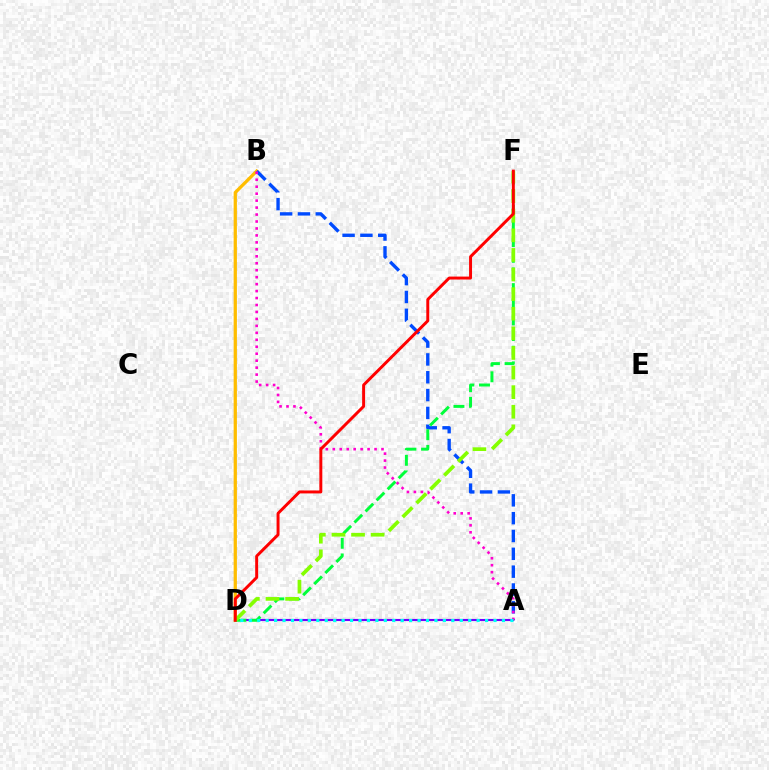{('B', 'D'): [{'color': '#ffbd00', 'line_style': 'solid', 'thickness': 2.34}], ('A', 'D'): [{'color': '#7200ff', 'line_style': 'solid', 'thickness': 1.53}, {'color': '#00fff6', 'line_style': 'dotted', 'thickness': 2.29}], ('A', 'B'): [{'color': '#004bff', 'line_style': 'dashed', 'thickness': 2.42}, {'color': '#ff00cf', 'line_style': 'dotted', 'thickness': 1.89}], ('D', 'F'): [{'color': '#00ff39', 'line_style': 'dashed', 'thickness': 2.13}, {'color': '#84ff00', 'line_style': 'dashed', 'thickness': 2.66}, {'color': '#ff0000', 'line_style': 'solid', 'thickness': 2.13}]}